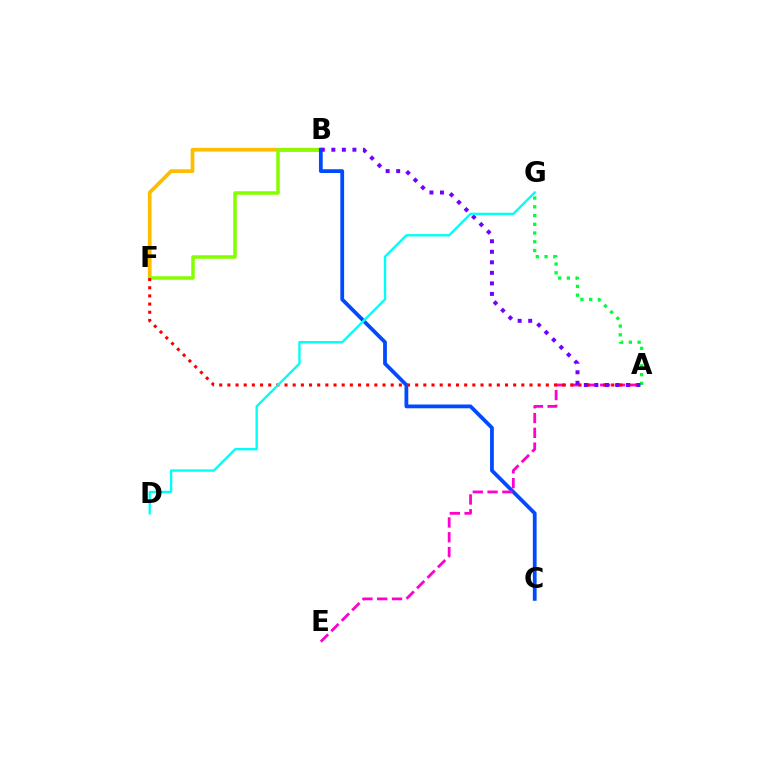{('A', 'G'): [{'color': '#00ff39', 'line_style': 'dotted', 'thickness': 2.37}], ('B', 'F'): [{'color': '#ffbd00', 'line_style': 'solid', 'thickness': 2.69}, {'color': '#84ff00', 'line_style': 'solid', 'thickness': 2.52}], ('B', 'C'): [{'color': '#004bff', 'line_style': 'solid', 'thickness': 2.72}], ('A', 'E'): [{'color': '#ff00cf', 'line_style': 'dashed', 'thickness': 2.01}], ('A', 'F'): [{'color': '#ff0000', 'line_style': 'dotted', 'thickness': 2.22}], ('A', 'B'): [{'color': '#7200ff', 'line_style': 'dotted', 'thickness': 2.86}], ('D', 'G'): [{'color': '#00fff6', 'line_style': 'solid', 'thickness': 1.69}]}